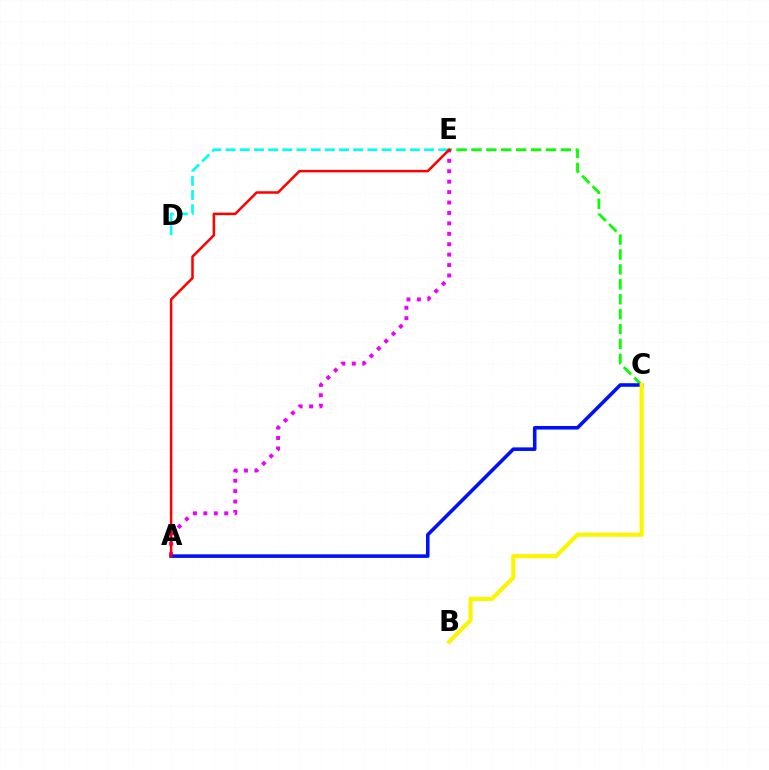{('C', 'E'): [{'color': '#08ff00', 'line_style': 'dashed', 'thickness': 2.02}], ('D', 'E'): [{'color': '#00fff6', 'line_style': 'dashed', 'thickness': 1.93}], ('A', 'E'): [{'color': '#ee00ff', 'line_style': 'dotted', 'thickness': 2.83}, {'color': '#ff0000', 'line_style': 'solid', 'thickness': 1.81}], ('A', 'C'): [{'color': '#0010ff', 'line_style': 'solid', 'thickness': 2.57}], ('B', 'C'): [{'color': '#fcf500', 'line_style': 'solid', 'thickness': 2.99}]}